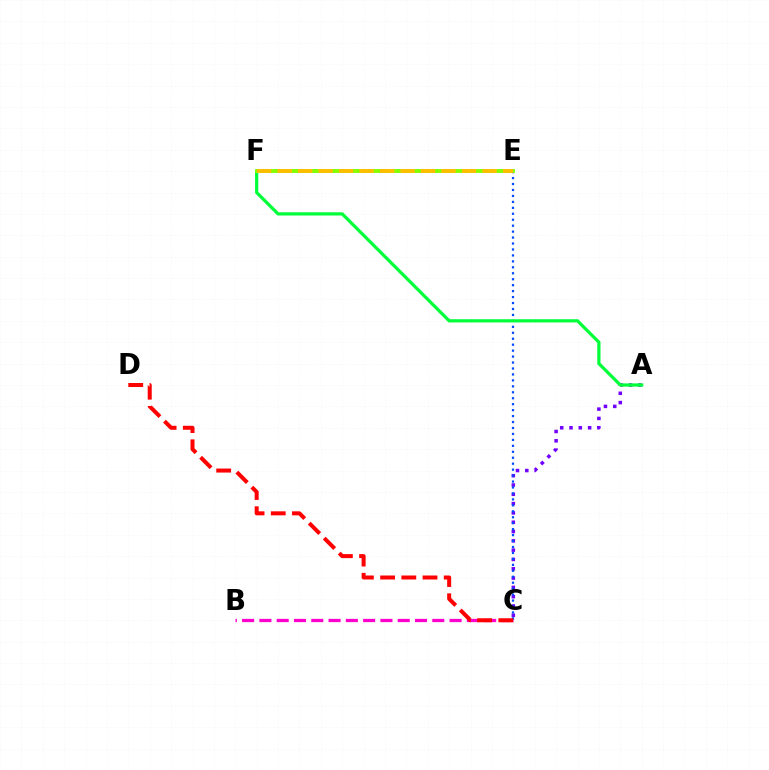{('B', 'C'): [{'color': '#ff00cf', 'line_style': 'dashed', 'thickness': 2.35}], ('A', 'C'): [{'color': '#7200ff', 'line_style': 'dotted', 'thickness': 2.53}], ('E', 'F'): [{'color': '#00fff6', 'line_style': 'dotted', 'thickness': 2.55}, {'color': '#84ff00', 'line_style': 'solid', 'thickness': 2.74}, {'color': '#ffbd00', 'line_style': 'dashed', 'thickness': 2.78}], ('C', 'E'): [{'color': '#004bff', 'line_style': 'dotted', 'thickness': 1.62}], ('A', 'F'): [{'color': '#00ff39', 'line_style': 'solid', 'thickness': 2.32}], ('C', 'D'): [{'color': '#ff0000', 'line_style': 'dashed', 'thickness': 2.88}]}